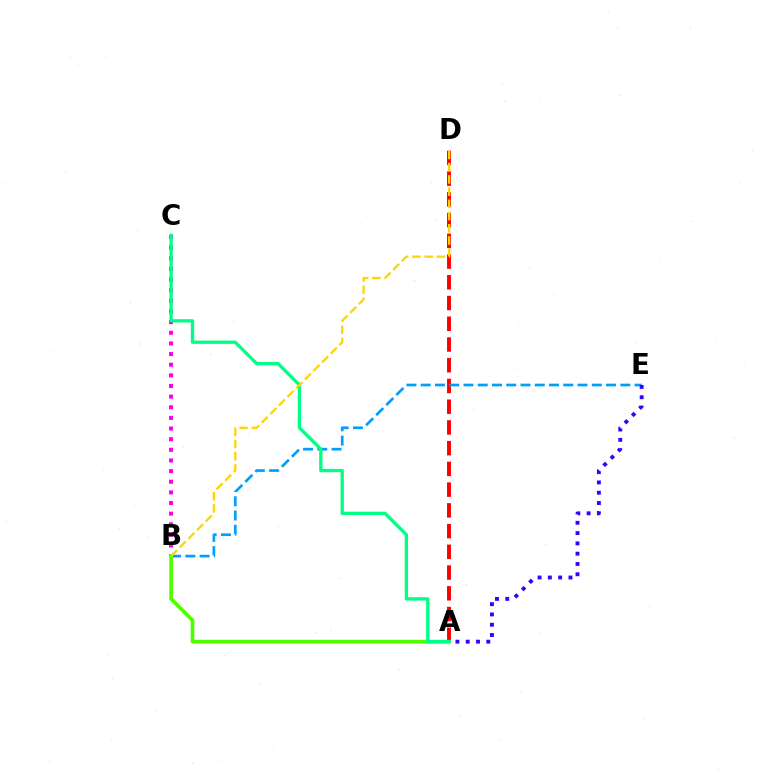{('A', 'D'): [{'color': '#ff0000', 'line_style': 'dashed', 'thickness': 2.82}], ('B', 'E'): [{'color': '#009eff', 'line_style': 'dashed', 'thickness': 1.94}], ('B', 'C'): [{'color': '#ff00ed', 'line_style': 'dotted', 'thickness': 2.89}], ('A', 'B'): [{'color': '#4fff00', 'line_style': 'solid', 'thickness': 2.66}], ('A', 'E'): [{'color': '#3700ff', 'line_style': 'dotted', 'thickness': 2.8}], ('A', 'C'): [{'color': '#00ff86', 'line_style': 'solid', 'thickness': 2.39}], ('B', 'D'): [{'color': '#ffd500', 'line_style': 'dashed', 'thickness': 1.66}]}